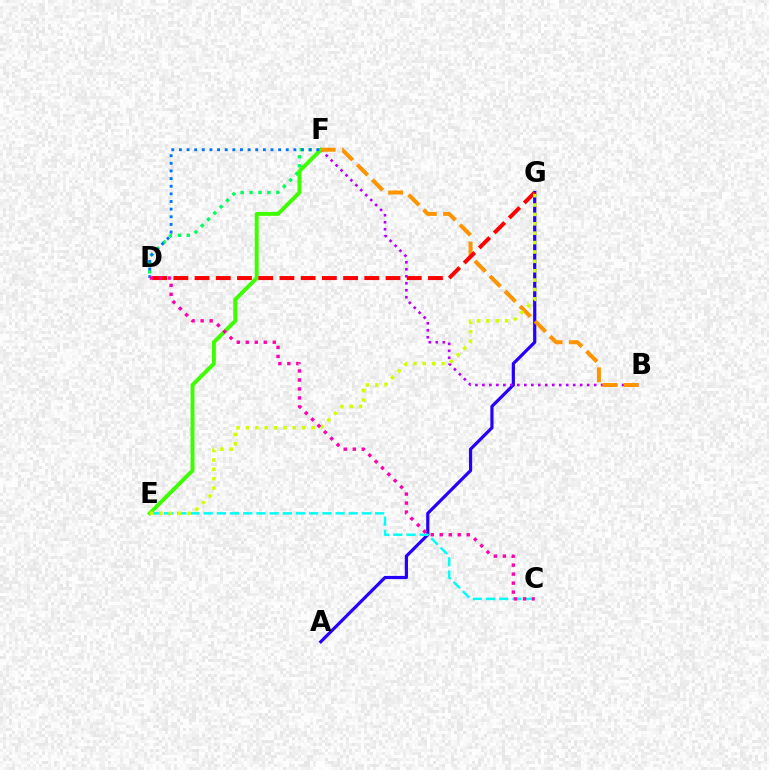{('A', 'G'): [{'color': '#2500ff', 'line_style': 'solid', 'thickness': 2.3}], ('D', 'F'): [{'color': '#00ff5c', 'line_style': 'dotted', 'thickness': 2.43}, {'color': '#0074ff', 'line_style': 'dotted', 'thickness': 2.07}], ('C', 'E'): [{'color': '#00fff6', 'line_style': 'dashed', 'thickness': 1.79}], ('B', 'F'): [{'color': '#b900ff', 'line_style': 'dotted', 'thickness': 1.9}, {'color': '#ff9400', 'line_style': 'dashed', 'thickness': 2.89}], ('E', 'F'): [{'color': '#3dff00', 'line_style': 'solid', 'thickness': 2.83}], ('D', 'G'): [{'color': '#ff0000', 'line_style': 'dashed', 'thickness': 2.88}], ('E', 'G'): [{'color': '#d1ff00', 'line_style': 'dotted', 'thickness': 2.55}], ('C', 'D'): [{'color': '#ff00ac', 'line_style': 'dotted', 'thickness': 2.44}]}